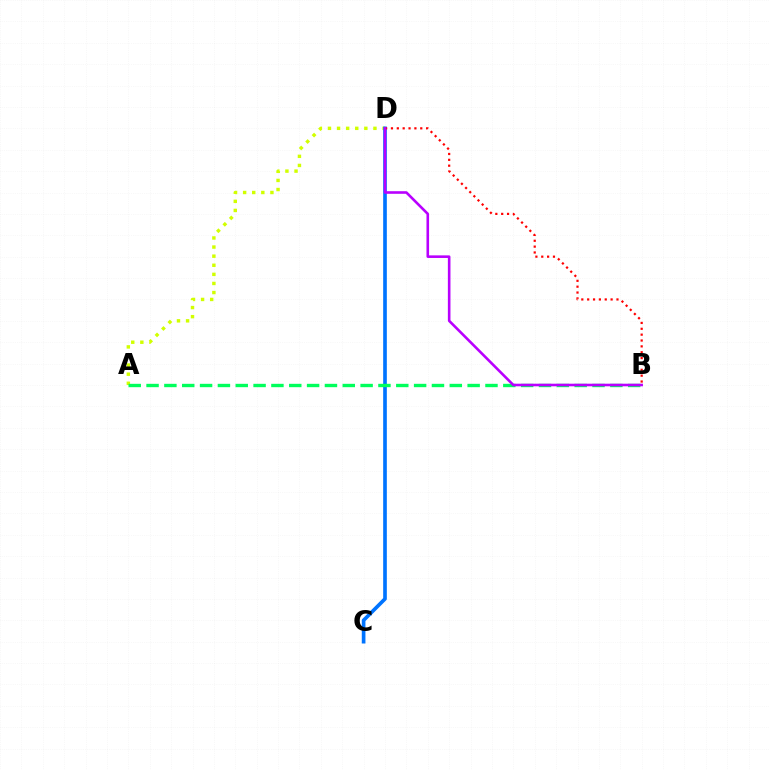{('A', 'D'): [{'color': '#d1ff00', 'line_style': 'dotted', 'thickness': 2.47}], ('C', 'D'): [{'color': '#0074ff', 'line_style': 'solid', 'thickness': 2.63}], ('A', 'B'): [{'color': '#00ff5c', 'line_style': 'dashed', 'thickness': 2.42}], ('B', 'D'): [{'color': '#ff0000', 'line_style': 'dotted', 'thickness': 1.59}, {'color': '#b900ff', 'line_style': 'solid', 'thickness': 1.87}]}